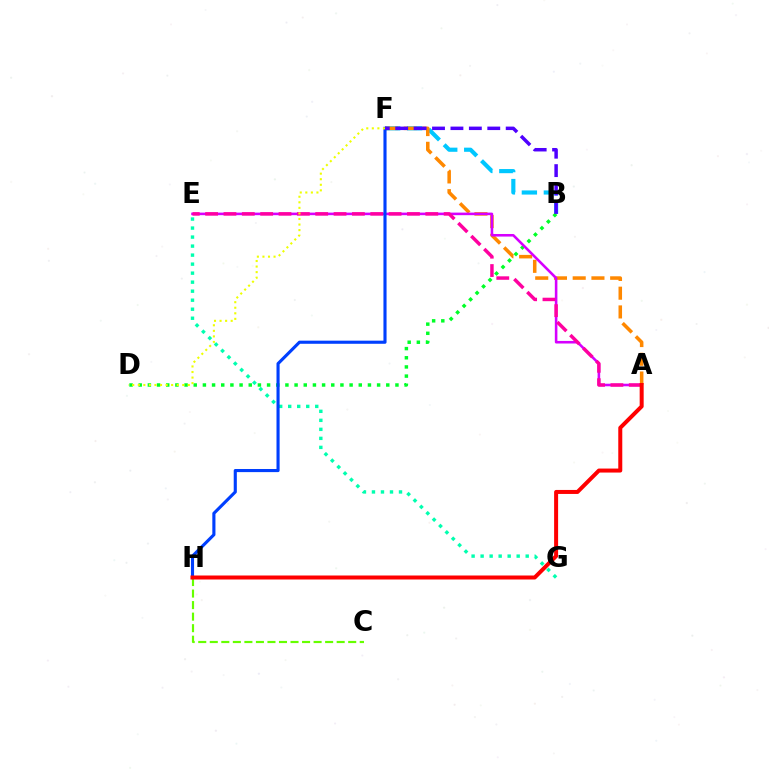{('C', 'H'): [{'color': '#66ff00', 'line_style': 'dashed', 'thickness': 1.57}], ('E', 'G'): [{'color': '#00ffaf', 'line_style': 'dotted', 'thickness': 2.45}], ('B', 'F'): [{'color': '#00c7ff', 'line_style': 'dashed', 'thickness': 2.99}, {'color': '#4f00ff', 'line_style': 'dashed', 'thickness': 2.5}], ('A', 'F'): [{'color': '#ff8800', 'line_style': 'dashed', 'thickness': 2.55}], ('B', 'D'): [{'color': '#00ff27', 'line_style': 'dotted', 'thickness': 2.49}], ('A', 'E'): [{'color': '#d600ff', 'line_style': 'solid', 'thickness': 1.85}, {'color': '#ff00a0', 'line_style': 'dashed', 'thickness': 2.49}], ('F', 'H'): [{'color': '#003fff', 'line_style': 'solid', 'thickness': 2.25}], ('D', 'F'): [{'color': '#eeff00', 'line_style': 'dotted', 'thickness': 1.51}], ('A', 'H'): [{'color': '#ff0000', 'line_style': 'solid', 'thickness': 2.88}]}